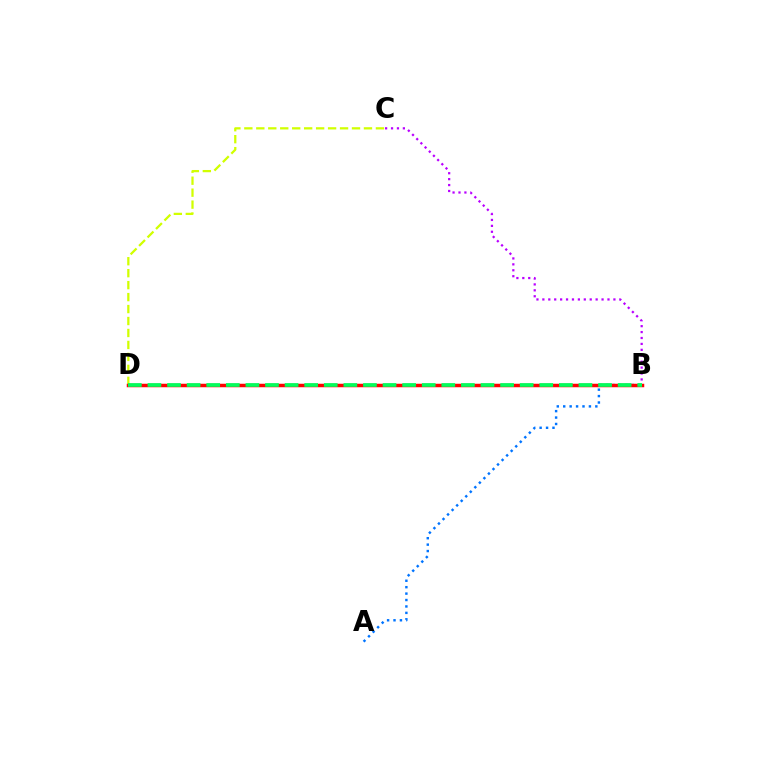{('C', 'D'): [{'color': '#d1ff00', 'line_style': 'dashed', 'thickness': 1.62}], ('B', 'C'): [{'color': '#b900ff', 'line_style': 'dotted', 'thickness': 1.61}], ('A', 'B'): [{'color': '#0074ff', 'line_style': 'dotted', 'thickness': 1.75}], ('B', 'D'): [{'color': '#ff0000', 'line_style': 'solid', 'thickness': 2.51}, {'color': '#00ff5c', 'line_style': 'dashed', 'thickness': 2.66}]}